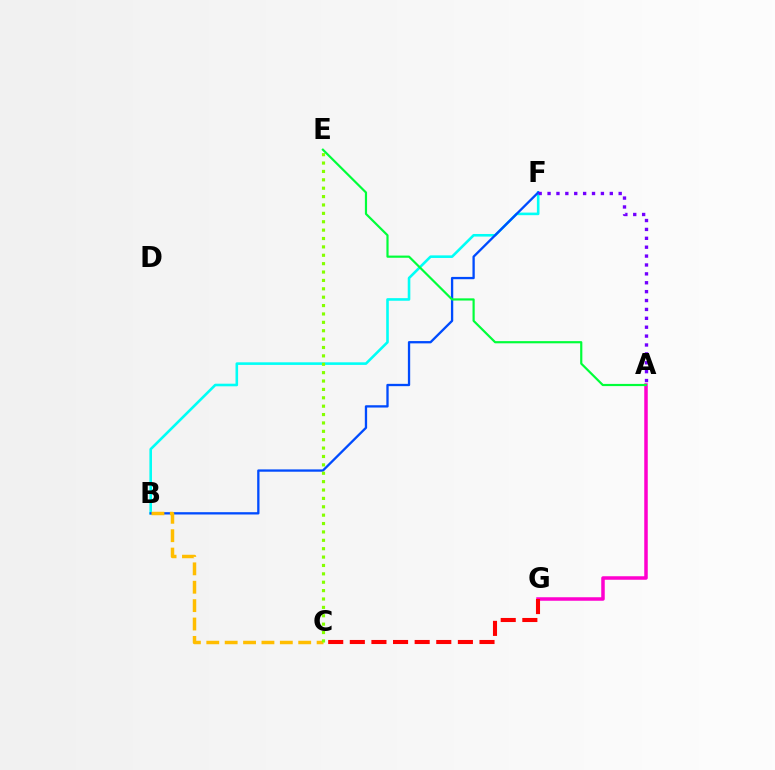{('B', 'F'): [{'color': '#00fff6', 'line_style': 'solid', 'thickness': 1.87}, {'color': '#004bff', 'line_style': 'solid', 'thickness': 1.66}], ('B', 'C'): [{'color': '#ffbd00', 'line_style': 'dashed', 'thickness': 2.5}], ('C', 'E'): [{'color': '#84ff00', 'line_style': 'dotted', 'thickness': 2.28}], ('A', 'G'): [{'color': '#ff00cf', 'line_style': 'solid', 'thickness': 2.52}], ('A', 'E'): [{'color': '#00ff39', 'line_style': 'solid', 'thickness': 1.57}], ('C', 'G'): [{'color': '#ff0000', 'line_style': 'dashed', 'thickness': 2.94}], ('A', 'F'): [{'color': '#7200ff', 'line_style': 'dotted', 'thickness': 2.42}]}